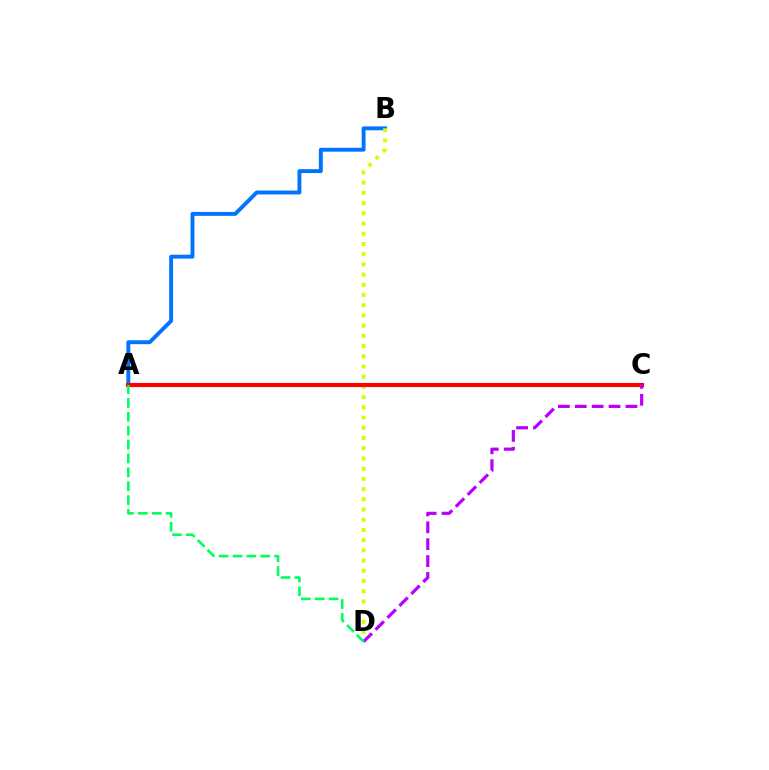{('A', 'B'): [{'color': '#0074ff', 'line_style': 'solid', 'thickness': 2.81}], ('B', 'D'): [{'color': '#d1ff00', 'line_style': 'dotted', 'thickness': 2.78}], ('A', 'C'): [{'color': '#ff0000', 'line_style': 'solid', 'thickness': 2.97}], ('C', 'D'): [{'color': '#b900ff', 'line_style': 'dashed', 'thickness': 2.29}], ('A', 'D'): [{'color': '#00ff5c', 'line_style': 'dashed', 'thickness': 1.89}]}